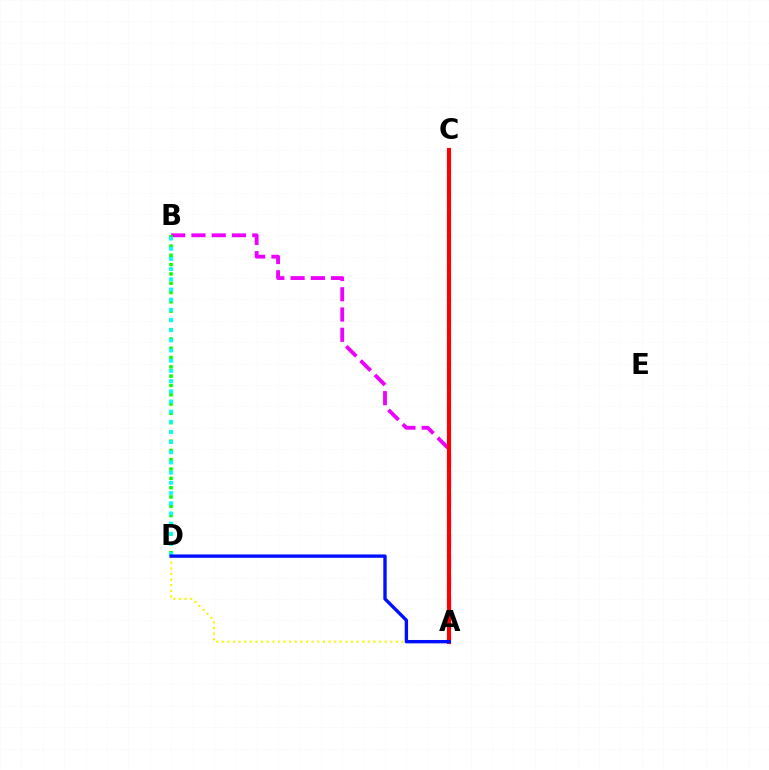{('A', 'B'): [{'color': '#ee00ff', 'line_style': 'dashed', 'thickness': 2.75}], ('A', 'C'): [{'color': '#ff0000', 'line_style': 'solid', 'thickness': 2.95}], ('A', 'D'): [{'color': '#fcf500', 'line_style': 'dotted', 'thickness': 1.53}, {'color': '#0010ff', 'line_style': 'solid', 'thickness': 2.42}], ('B', 'D'): [{'color': '#08ff00', 'line_style': 'dotted', 'thickness': 2.52}, {'color': '#00fff6', 'line_style': 'dotted', 'thickness': 2.77}]}